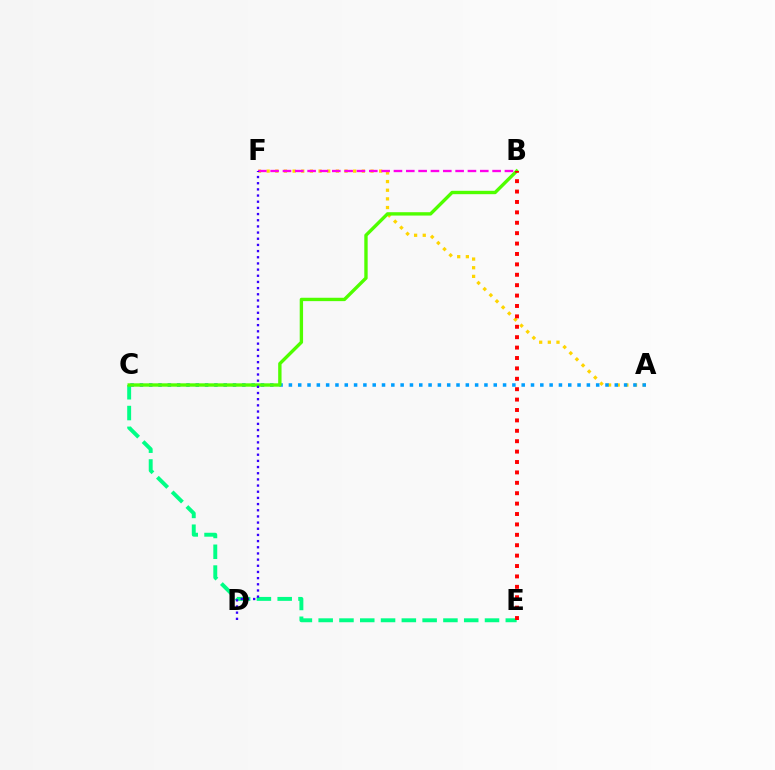{('C', 'E'): [{'color': '#00ff86', 'line_style': 'dashed', 'thickness': 2.82}], ('A', 'F'): [{'color': '#ffd500', 'line_style': 'dotted', 'thickness': 2.35}], ('A', 'C'): [{'color': '#009eff', 'line_style': 'dotted', 'thickness': 2.53}], ('B', 'C'): [{'color': '#4fff00', 'line_style': 'solid', 'thickness': 2.42}], ('B', 'F'): [{'color': '#ff00ed', 'line_style': 'dashed', 'thickness': 1.68}], ('D', 'F'): [{'color': '#3700ff', 'line_style': 'dotted', 'thickness': 1.68}], ('B', 'E'): [{'color': '#ff0000', 'line_style': 'dotted', 'thickness': 2.83}]}